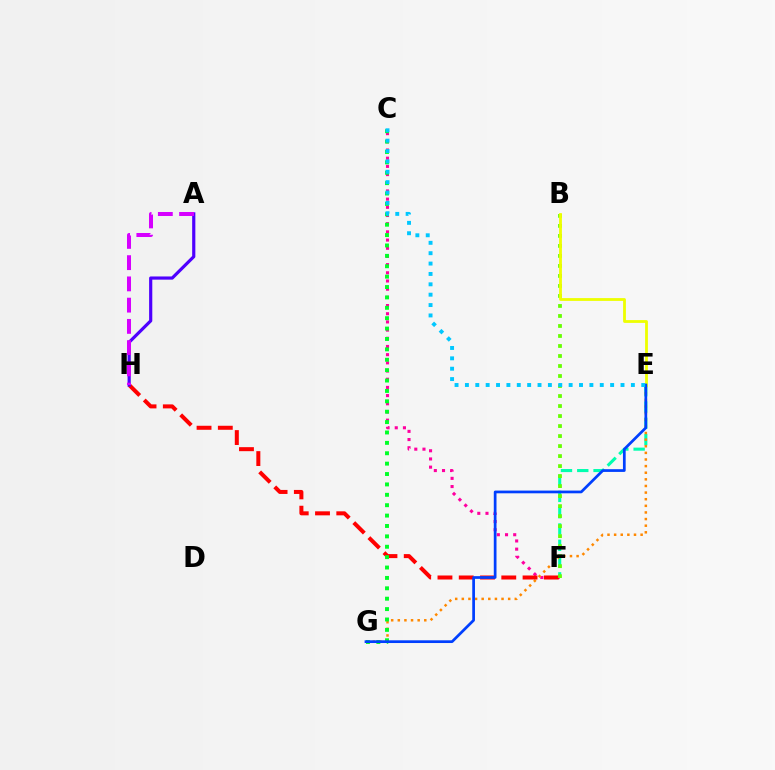{('C', 'F'): [{'color': '#ff00a0', 'line_style': 'dotted', 'thickness': 2.22}], ('E', 'F'): [{'color': '#00ffaf', 'line_style': 'dashed', 'thickness': 2.21}], ('E', 'G'): [{'color': '#ff8800', 'line_style': 'dotted', 'thickness': 1.8}, {'color': '#003fff', 'line_style': 'solid', 'thickness': 1.96}], ('F', 'H'): [{'color': '#ff0000', 'line_style': 'dashed', 'thickness': 2.89}], ('C', 'G'): [{'color': '#00ff27', 'line_style': 'dotted', 'thickness': 2.82}], ('B', 'F'): [{'color': '#66ff00', 'line_style': 'dotted', 'thickness': 2.72}], ('A', 'H'): [{'color': '#4f00ff', 'line_style': 'solid', 'thickness': 2.29}, {'color': '#d600ff', 'line_style': 'dashed', 'thickness': 2.89}], ('B', 'E'): [{'color': '#eeff00', 'line_style': 'solid', 'thickness': 2.01}], ('C', 'E'): [{'color': '#00c7ff', 'line_style': 'dotted', 'thickness': 2.82}]}